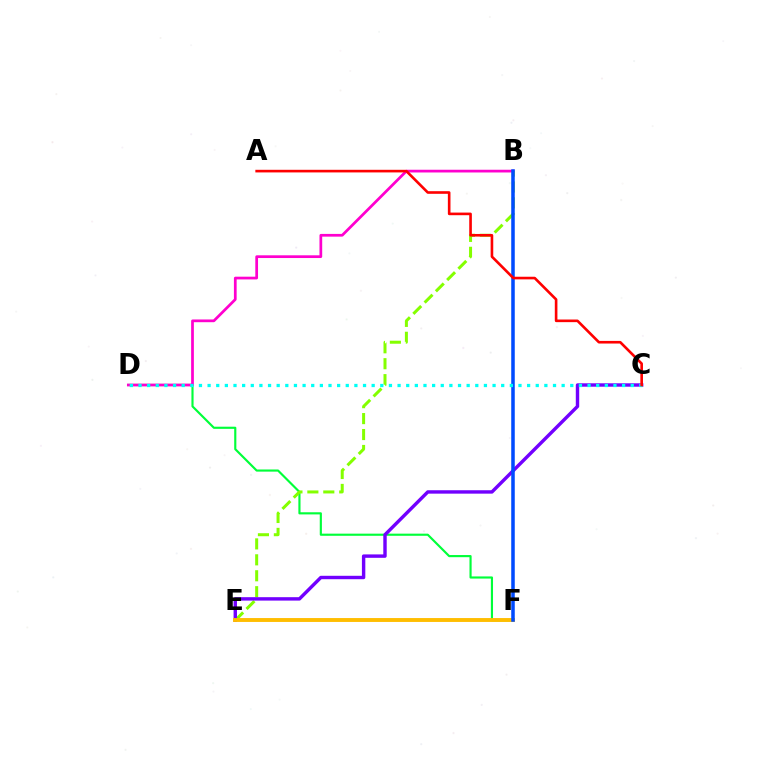{('D', 'F'): [{'color': '#00ff39', 'line_style': 'solid', 'thickness': 1.55}], ('B', 'D'): [{'color': '#ff00cf', 'line_style': 'solid', 'thickness': 1.97}], ('B', 'E'): [{'color': '#84ff00', 'line_style': 'dashed', 'thickness': 2.16}], ('C', 'E'): [{'color': '#7200ff', 'line_style': 'solid', 'thickness': 2.46}], ('E', 'F'): [{'color': '#ffbd00', 'line_style': 'solid', 'thickness': 2.81}], ('B', 'F'): [{'color': '#004bff', 'line_style': 'solid', 'thickness': 2.54}], ('C', 'D'): [{'color': '#00fff6', 'line_style': 'dotted', 'thickness': 2.35}], ('A', 'C'): [{'color': '#ff0000', 'line_style': 'solid', 'thickness': 1.89}]}